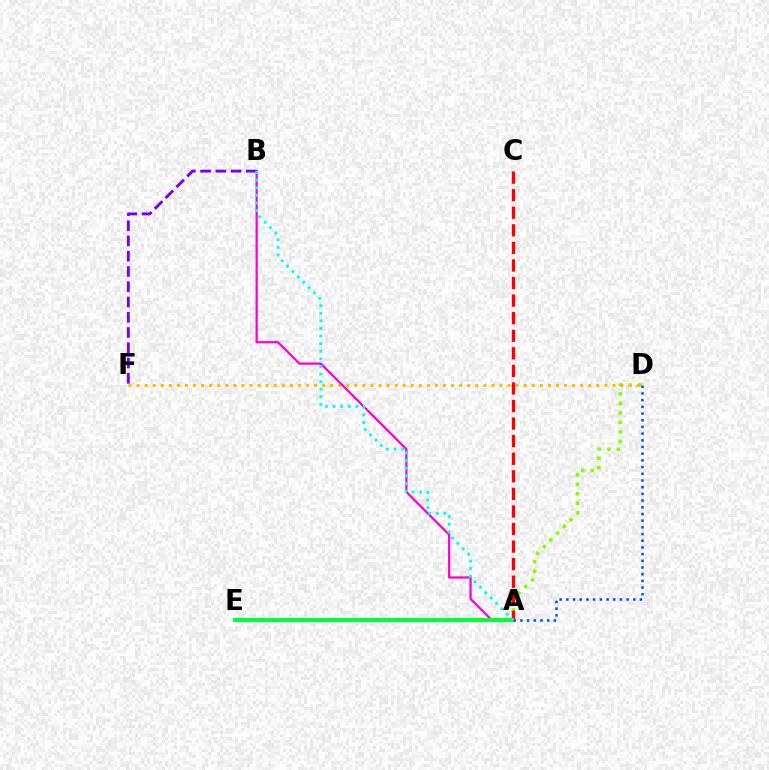{('A', 'D'): [{'color': '#84ff00', 'line_style': 'dotted', 'thickness': 2.58}, {'color': '#004bff', 'line_style': 'dotted', 'thickness': 1.82}], ('B', 'F'): [{'color': '#7200ff', 'line_style': 'dashed', 'thickness': 2.07}], ('D', 'F'): [{'color': '#ffbd00', 'line_style': 'dotted', 'thickness': 2.19}], ('A', 'B'): [{'color': '#ff00cf', 'line_style': 'solid', 'thickness': 1.61}, {'color': '#00fff6', 'line_style': 'dotted', 'thickness': 2.07}], ('A', 'E'): [{'color': '#00ff39', 'line_style': 'solid', 'thickness': 2.94}], ('A', 'C'): [{'color': '#ff0000', 'line_style': 'dashed', 'thickness': 2.39}]}